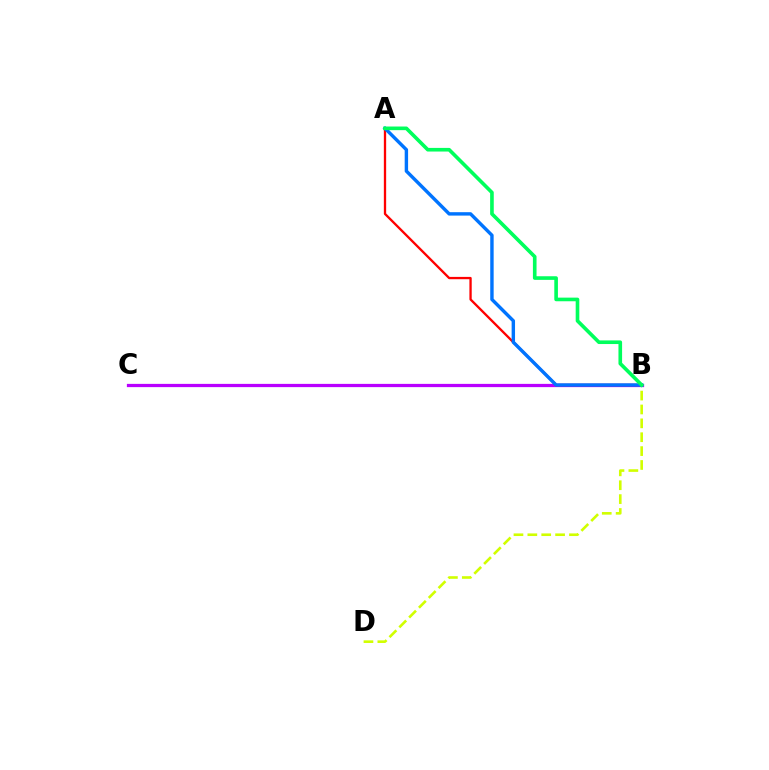{('B', 'C'): [{'color': '#b900ff', 'line_style': 'solid', 'thickness': 2.34}], ('B', 'D'): [{'color': '#d1ff00', 'line_style': 'dashed', 'thickness': 1.89}], ('A', 'B'): [{'color': '#ff0000', 'line_style': 'solid', 'thickness': 1.67}, {'color': '#0074ff', 'line_style': 'solid', 'thickness': 2.45}, {'color': '#00ff5c', 'line_style': 'solid', 'thickness': 2.61}]}